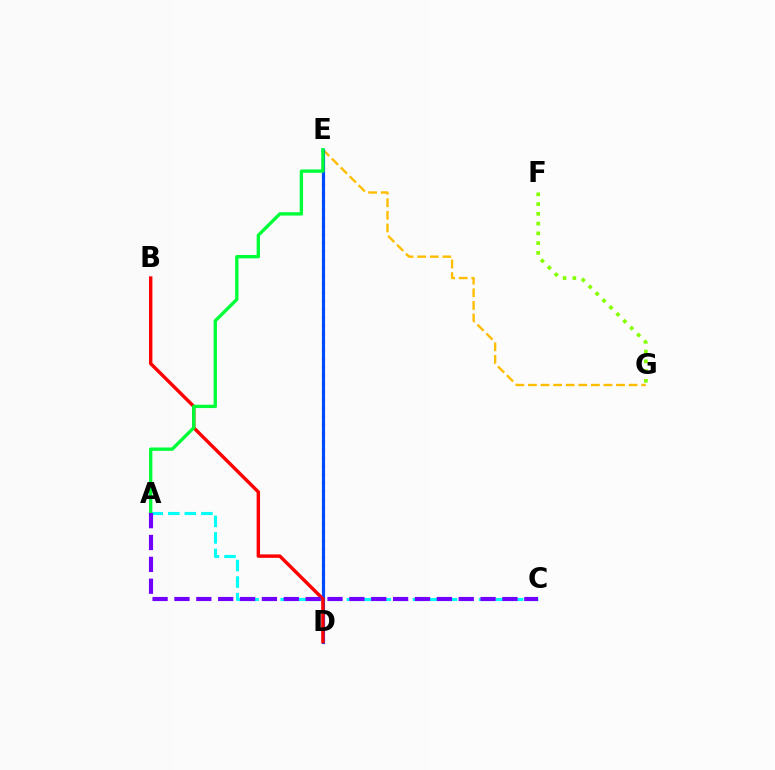{('D', 'E'): [{'color': '#ff00cf', 'line_style': 'dotted', 'thickness': 2.25}, {'color': '#004bff', 'line_style': 'solid', 'thickness': 2.25}], ('E', 'G'): [{'color': '#ffbd00', 'line_style': 'dashed', 'thickness': 1.71}], ('A', 'C'): [{'color': '#00fff6', 'line_style': 'dashed', 'thickness': 2.25}, {'color': '#7200ff', 'line_style': 'dashed', 'thickness': 2.97}], ('F', 'G'): [{'color': '#84ff00', 'line_style': 'dotted', 'thickness': 2.65}], ('B', 'D'): [{'color': '#ff0000', 'line_style': 'solid', 'thickness': 2.46}], ('A', 'E'): [{'color': '#00ff39', 'line_style': 'solid', 'thickness': 2.41}]}